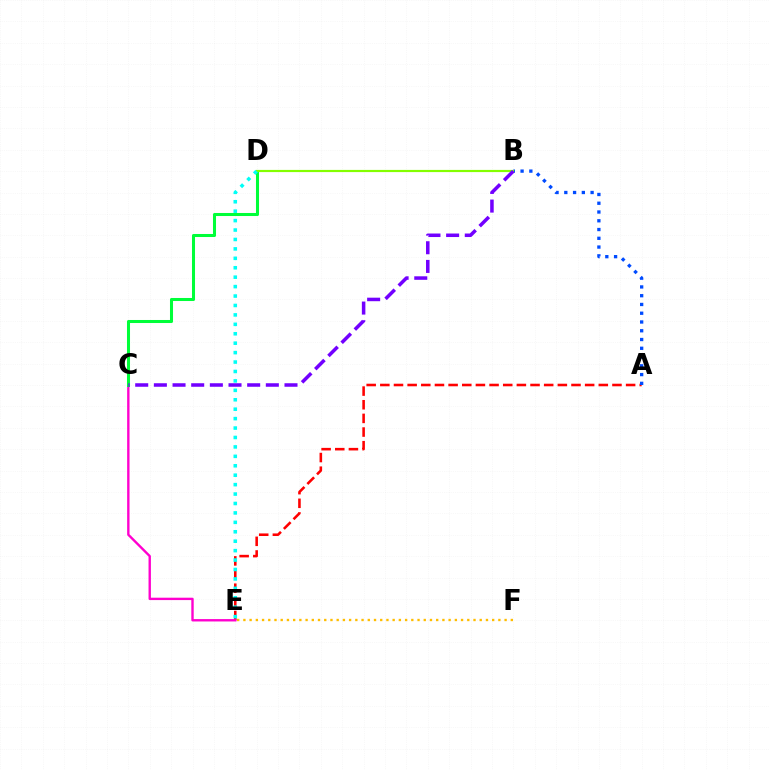{('A', 'E'): [{'color': '#ff0000', 'line_style': 'dashed', 'thickness': 1.85}], ('C', 'E'): [{'color': '#ff00cf', 'line_style': 'solid', 'thickness': 1.71}], ('C', 'D'): [{'color': '#00ff39', 'line_style': 'solid', 'thickness': 2.19}], ('E', 'F'): [{'color': '#ffbd00', 'line_style': 'dotted', 'thickness': 1.69}], ('A', 'B'): [{'color': '#004bff', 'line_style': 'dotted', 'thickness': 2.38}], ('B', 'D'): [{'color': '#84ff00', 'line_style': 'solid', 'thickness': 1.57}], ('D', 'E'): [{'color': '#00fff6', 'line_style': 'dotted', 'thickness': 2.56}], ('B', 'C'): [{'color': '#7200ff', 'line_style': 'dashed', 'thickness': 2.53}]}